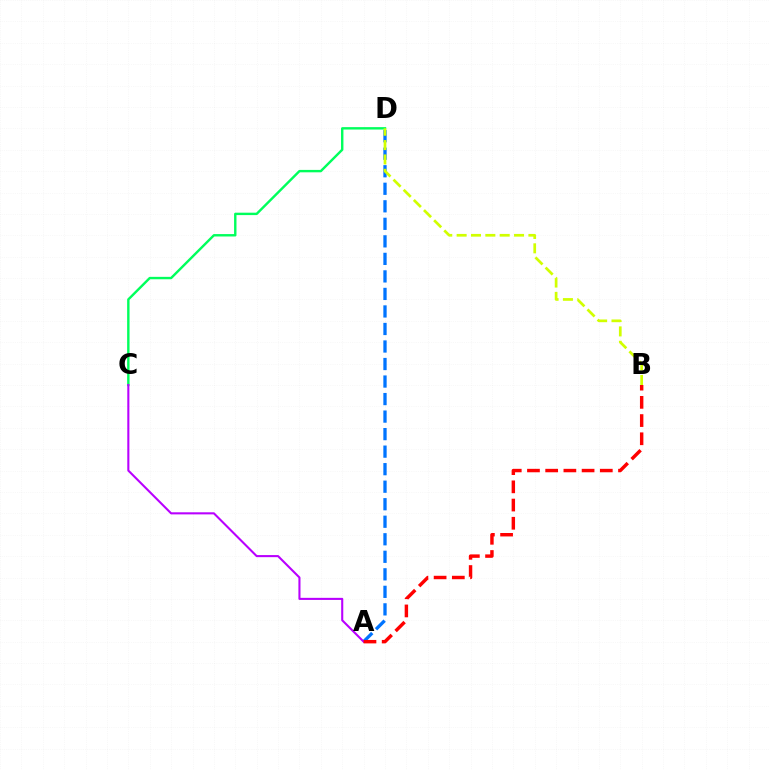{('A', 'D'): [{'color': '#0074ff', 'line_style': 'dashed', 'thickness': 2.38}], ('C', 'D'): [{'color': '#00ff5c', 'line_style': 'solid', 'thickness': 1.73}], ('B', 'D'): [{'color': '#d1ff00', 'line_style': 'dashed', 'thickness': 1.95}], ('A', 'C'): [{'color': '#b900ff', 'line_style': 'solid', 'thickness': 1.5}], ('A', 'B'): [{'color': '#ff0000', 'line_style': 'dashed', 'thickness': 2.47}]}